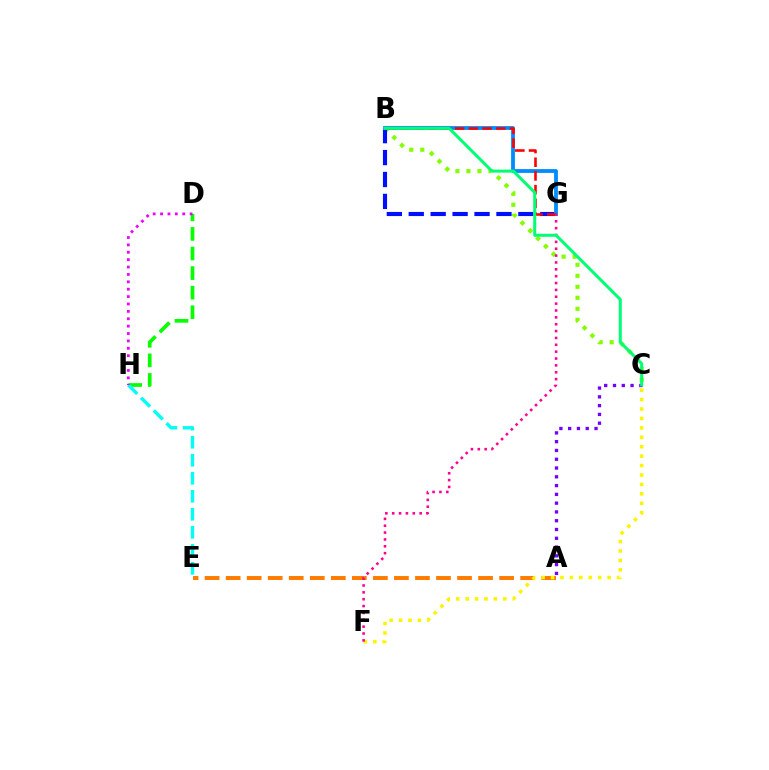{('A', 'E'): [{'color': '#ff7c00', 'line_style': 'dashed', 'thickness': 2.86}], ('C', 'F'): [{'color': '#fcf500', 'line_style': 'dotted', 'thickness': 2.56}], ('D', 'H'): [{'color': '#08ff00', 'line_style': 'dashed', 'thickness': 2.66}, {'color': '#ee00ff', 'line_style': 'dotted', 'thickness': 2.01}], ('B', 'C'): [{'color': '#84ff00', 'line_style': 'dotted', 'thickness': 2.99}, {'color': '#00ff74', 'line_style': 'solid', 'thickness': 2.18}], ('E', 'H'): [{'color': '#00fff6', 'line_style': 'dashed', 'thickness': 2.45}], ('B', 'G'): [{'color': '#0010ff', 'line_style': 'dashed', 'thickness': 2.98}, {'color': '#008cff', 'line_style': 'solid', 'thickness': 2.74}, {'color': '#ff0000', 'line_style': 'dashed', 'thickness': 1.86}], ('F', 'G'): [{'color': '#ff0094', 'line_style': 'dotted', 'thickness': 1.86}], ('A', 'C'): [{'color': '#7200ff', 'line_style': 'dotted', 'thickness': 2.39}]}